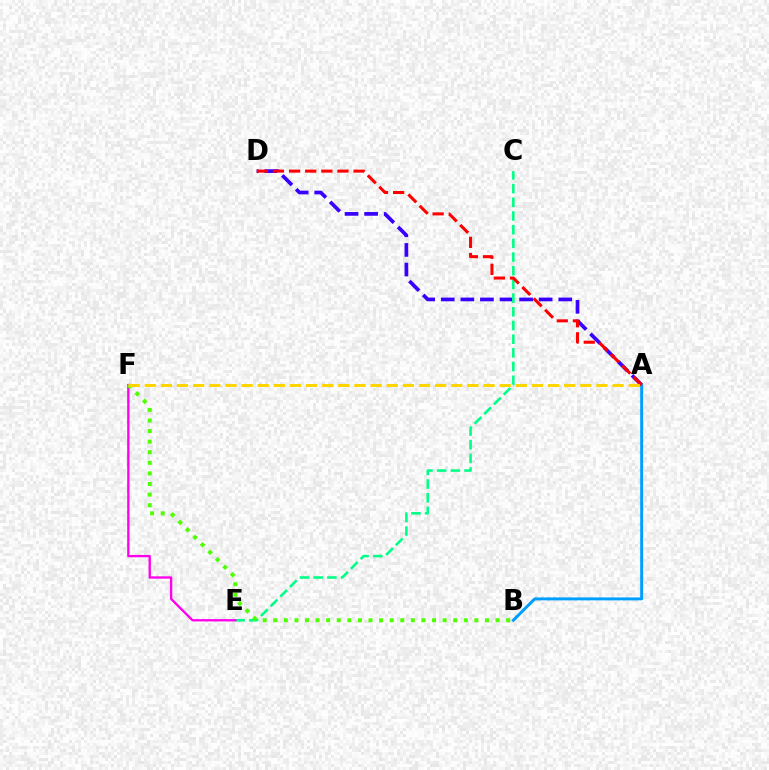{('A', 'D'): [{'color': '#3700ff', 'line_style': 'dashed', 'thickness': 2.66}, {'color': '#ff0000', 'line_style': 'dashed', 'thickness': 2.19}], ('C', 'E'): [{'color': '#00ff86', 'line_style': 'dashed', 'thickness': 1.86}], ('E', 'F'): [{'color': '#ff00ed', 'line_style': 'solid', 'thickness': 1.67}], ('B', 'F'): [{'color': '#4fff00', 'line_style': 'dotted', 'thickness': 2.88}], ('A', 'B'): [{'color': '#009eff', 'line_style': 'solid', 'thickness': 2.12}], ('A', 'F'): [{'color': '#ffd500', 'line_style': 'dashed', 'thickness': 2.19}]}